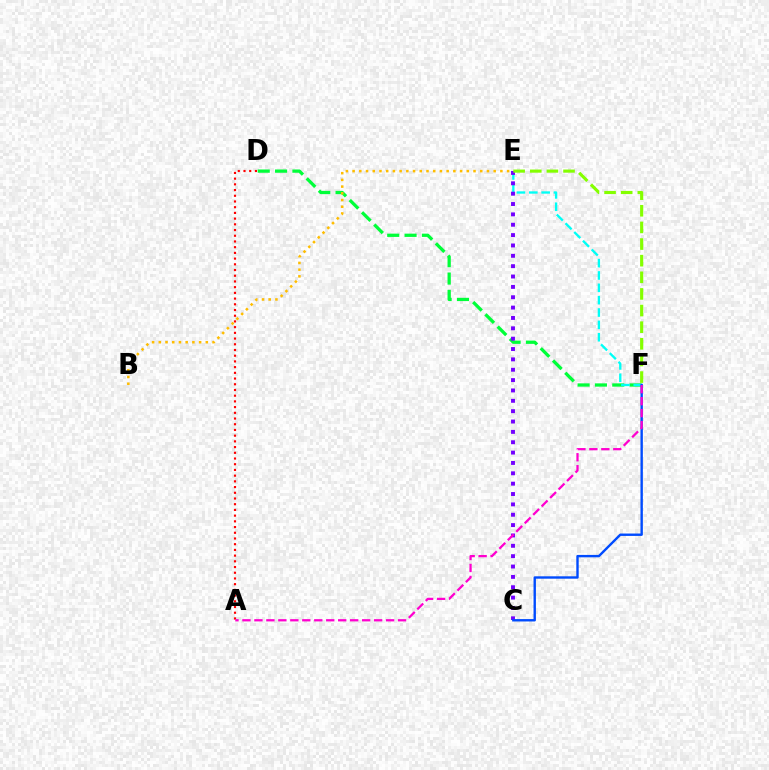{('A', 'D'): [{'color': '#ff0000', 'line_style': 'dotted', 'thickness': 1.55}], ('D', 'F'): [{'color': '#00ff39', 'line_style': 'dashed', 'thickness': 2.36}], ('B', 'E'): [{'color': '#ffbd00', 'line_style': 'dotted', 'thickness': 1.82}], ('E', 'F'): [{'color': '#00fff6', 'line_style': 'dashed', 'thickness': 1.68}, {'color': '#84ff00', 'line_style': 'dashed', 'thickness': 2.26}], ('C', 'E'): [{'color': '#7200ff', 'line_style': 'dotted', 'thickness': 2.81}], ('C', 'F'): [{'color': '#004bff', 'line_style': 'solid', 'thickness': 1.72}], ('A', 'F'): [{'color': '#ff00cf', 'line_style': 'dashed', 'thickness': 1.63}]}